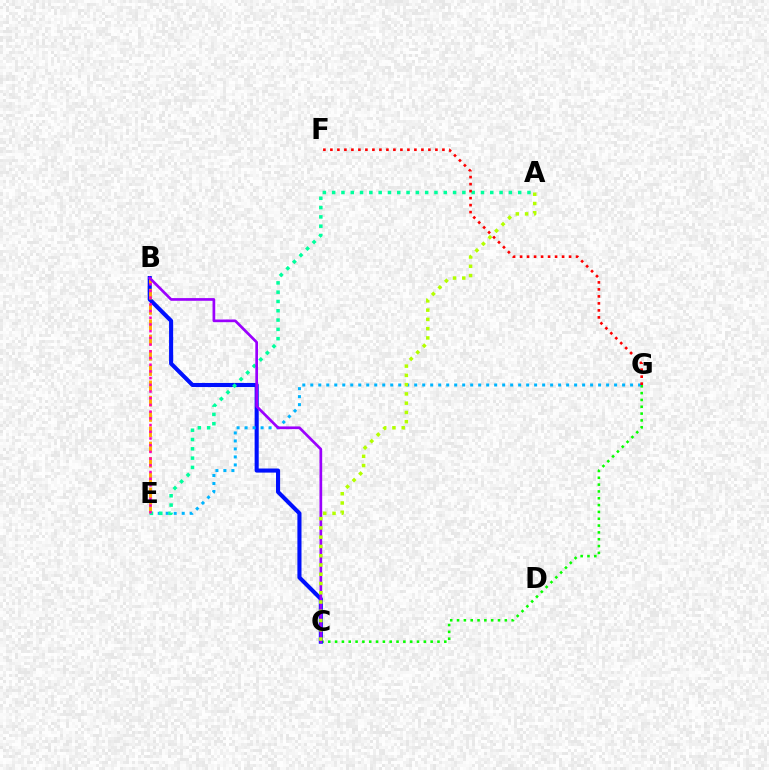{('C', 'G'): [{'color': '#08ff00', 'line_style': 'dotted', 'thickness': 1.85}], ('B', 'C'): [{'color': '#0010ff', 'line_style': 'solid', 'thickness': 2.95}, {'color': '#9b00ff', 'line_style': 'solid', 'thickness': 1.94}], ('E', 'G'): [{'color': '#00b5ff', 'line_style': 'dotted', 'thickness': 2.17}], ('B', 'E'): [{'color': '#ffa500', 'line_style': 'dashed', 'thickness': 2.08}, {'color': '#ff00bd', 'line_style': 'dotted', 'thickness': 1.82}], ('A', 'E'): [{'color': '#00ff9d', 'line_style': 'dotted', 'thickness': 2.53}], ('A', 'C'): [{'color': '#b3ff00', 'line_style': 'dotted', 'thickness': 2.52}], ('F', 'G'): [{'color': '#ff0000', 'line_style': 'dotted', 'thickness': 1.9}]}